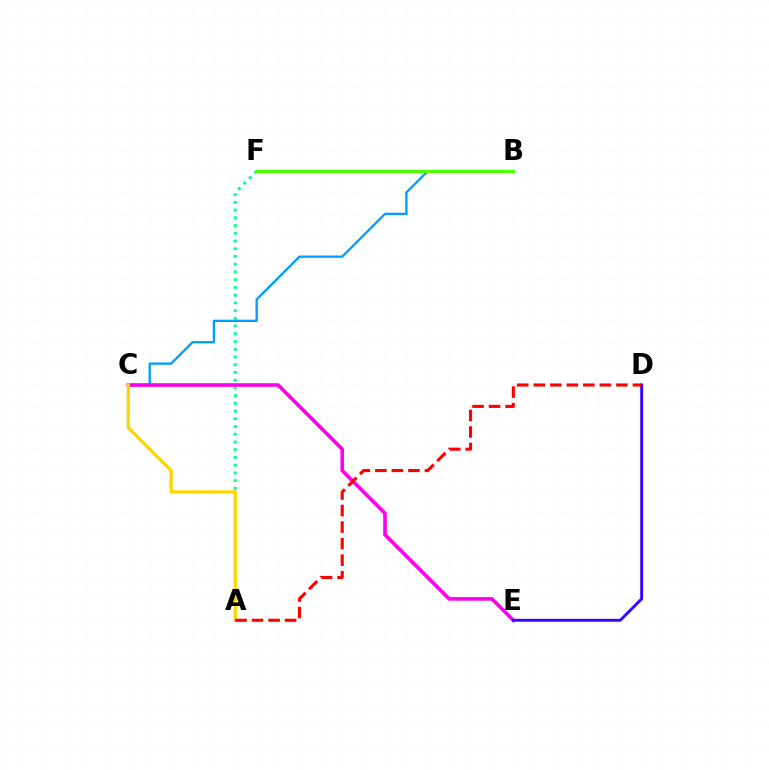{('A', 'F'): [{'color': '#00ff86', 'line_style': 'dotted', 'thickness': 2.1}], ('B', 'C'): [{'color': '#009eff', 'line_style': 'solid', 'thickness': 1.67}], ('C', 'E'): [{'color': '#ff00ed', 'line_style': 'solid', 'thickness': 2.61}], ('A', 'C'): [{'color': '#ffd500', 'line_style': 'solid', 'thickness': 2.35}], ('B', 'F'): [{'color': '#4fff00', 'line_style': 'solid', 'thickness': 2.34}], ('D', 'E'): [{'color': '#3700ff', 'line_style': 'solid', 'thickness': 2.07}], ('A', 'D'): [{'color': '#ff0000', 'line_style': 'dashed', 'thickness': 2.25}]}